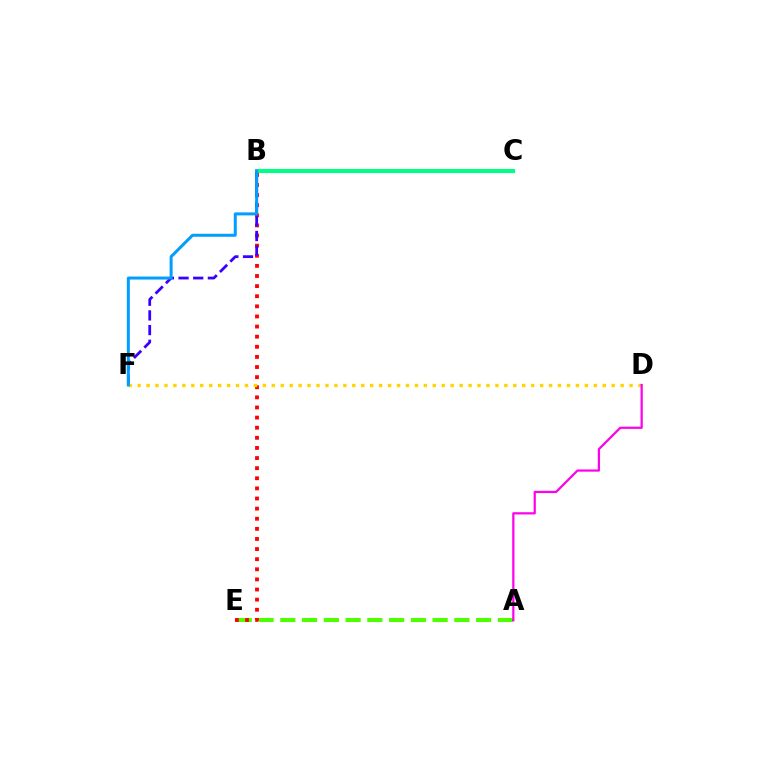{('B', 'C'): [{'color': '#00ff86', 'line_style': 'solid', 'thickness': 2.93}], ('A', 'E'): [{'color': '#4fff00', 'line_style': 'dashed', 'thickness': 2.96}], ('B', 'E'): [{'color': '#ff0000', 'line_style': 'dotted', 'thickness': 2.75}], ('B', 'F'): [{'color': '#3700ff', 'line_style': 'dashed', 'thickness': 1.99}, {'color': '#009eff', 'line_style': 'solid', 'thickness': 2.16}], ('D', 'F'): [{'color': '#ffd500', 'line_style': 'dotted', 'thickness': 2.43}], ('A', 'D'): [{'color': '#ff00ed', 'line_style': 'solid', 'thickness': 1.6}]}